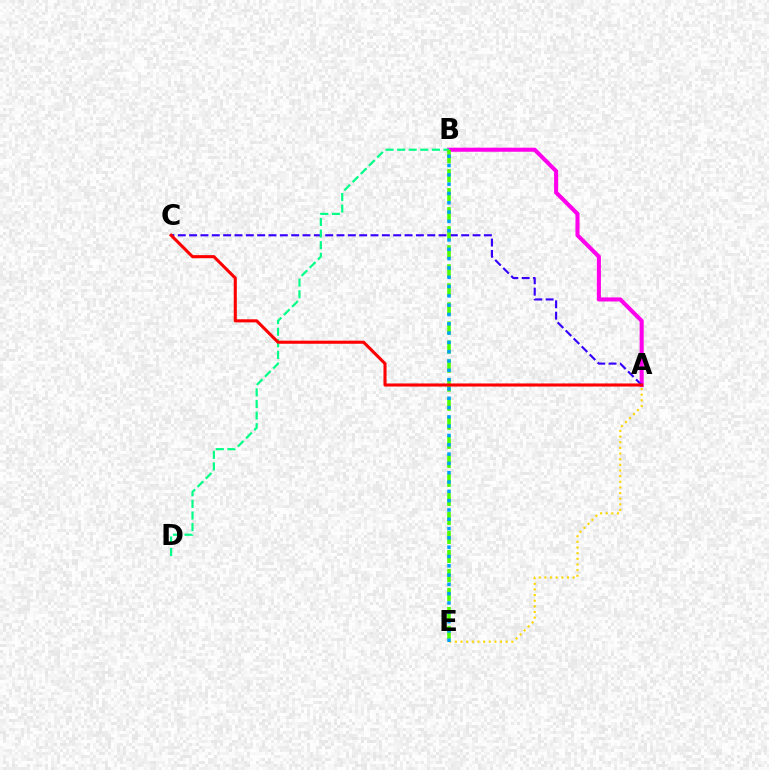{('A', 'E'): [{'color': '#ffd500', 'line_style': 'dotted', 'thickness': 1.53}], ('A', 'B'): [{'color': '#ff00ed', 'line_style': 'solid', 'thickness': 2.93}], ('A', 'C'): [{'color': '#3700ff', 'line_style': 'dashed', 'thickness': 1.54}, {'color': '#ff0000', 'line_style': 'solid', 'thickness': 2.22}], ('B', 'D'): [{'color': '#00ff86', 'line_style': 'dashed', 'thickness': 1.57}], ('B', 'E'): [{'color': '#4fff00', 'line_style': 'dashed', 'thickness': 2.59}, {'color': '#009eff', 'line_style': 'dotted', 'thickness': 2.53}]}